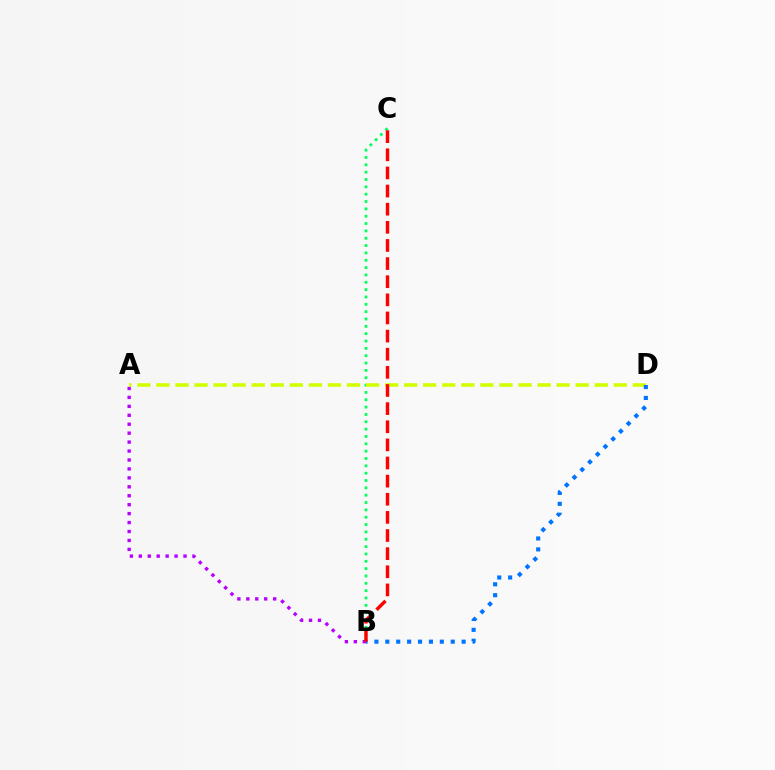{('B', 'C'): [{'color': '#00ff5c', 'line_style': 'dotted', 'thickness': 1.99}, {'color': '#ff0000', 'line_style': 'dashed', 'thickness': 2.46}], ('A', 'B'): [{'color': '#b900ff', 'line_style': 'dotted', 'thickness': 2.43}], ('A', 'D'): [{'color': '#d1ff00', 'line_style': 'dashed', 'thickness': 2.59}], ('B', 'D'): [{'color': '#0074ff', 'line_style': 'dotted', 'thickness': 2.96}]}